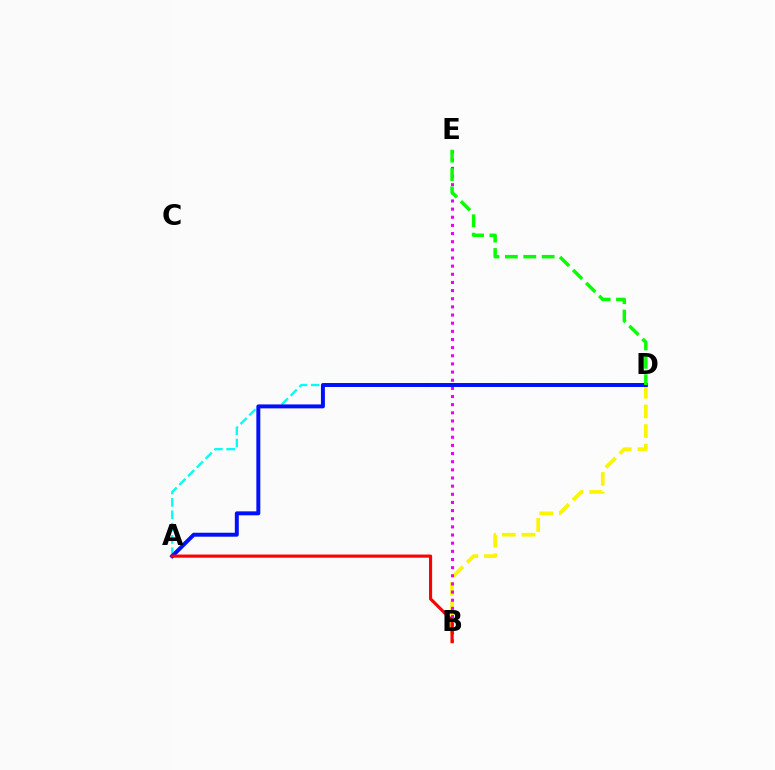{('A', 'D'): [{'color': '#00fff6', 'line_style': 'dashed', 'thickness': 1.68}, {'color': '#0010ff', 'line_style': 'solid', 'thickness': 2.85}], ('B', 'D'): [{'color': '#fcf500', 'line_style': 'dashed', 'thickness': 2.66}], ('B', 'E'): [{'color': '#ee00ff', 'line_style': 'dotted', 'thickness': 2.21}], ('D', 'E'): [{'color': '#08ff00', 'line_style': 'dashed', 'thickness': 2.5}], ('A', 'B'): [{'color': '#ff0000', 'line_style': 'solid', 'thickness': 2.26}]}